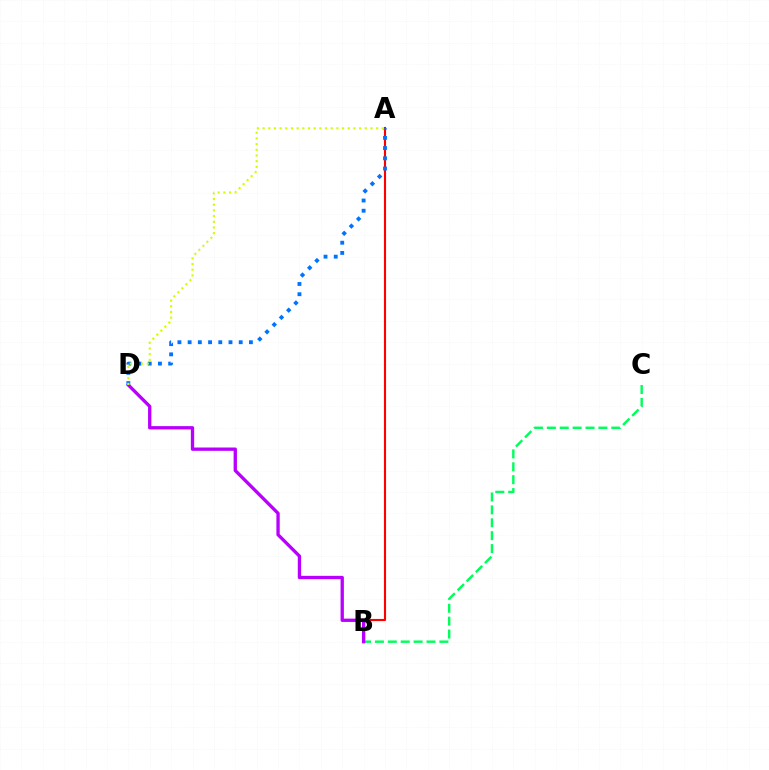{('A', 'B'): [{'color': '#ff0000', 'line_style': 'solid', 'thickness': 1.52}], ('B', 'C'): [{'color': '#00ff5c', 'line_style': 'dashed', 'thickness': 1.75}], ('B', 'D'): [{'color': '#b900ff', 'line_style': 'solid', 'thickness': 2.39}], ('A', 'D'): [{'color': '#0074ff', 'line_style': 'dotted', 'thickness': 2.78}, {'color': '#d1ff00', 'line_style': 'dotted', 'thickness': 1.54}]}